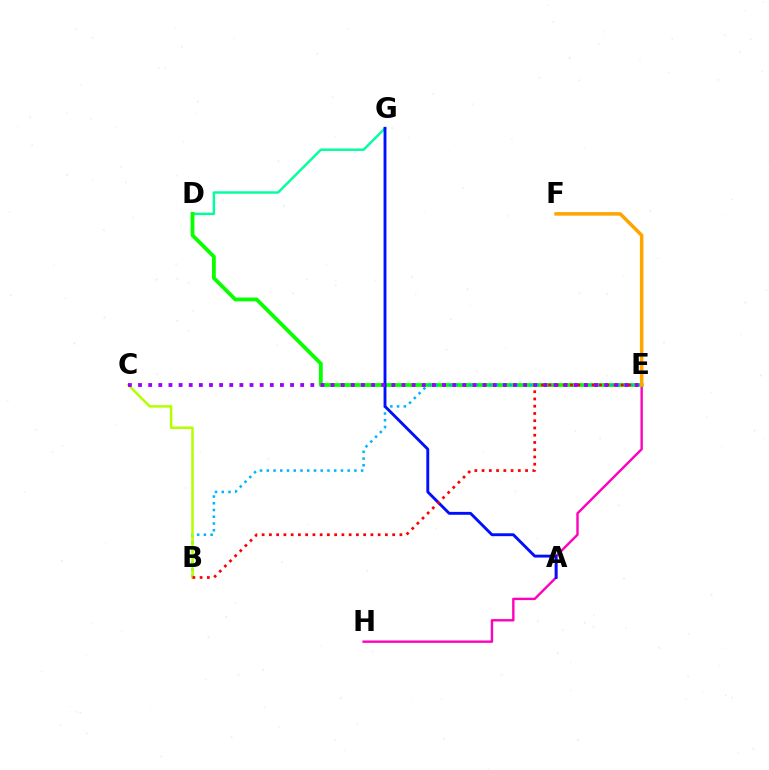{('E', 'H'): [{'color': '#ff00bd', 'line_style': 'solid', 'thickness': 1.72}], ('D', 'G'): [{'color': '#00ff9d', 'line_style': 'solid', 'thickness': 1.74}], ('D', 'E'): [{'color': '#08ff00', 'line_style': 'solid', 'thickness': 2.73}], ('B', 'E'): [{'color': '#00b5ff', 'line_style': 'dotted', 'thickness': 1.83}, {'color': '#ff0000', 'line_style': 'dotted', 'thickness': 1.97}], ('B', 'C'): [{'color': '#b3ff00', 'line_style': 'solid', 'thickness': 1.8}], ('A', 'G'): [{'color': '#0010ff', 'line_style': 'solid', 'thickness': 2.08}], ('E', 'F'): [{'color': '#ffa500', 'line_style': 'solid', 'thickness': 2.53}], ('C', 'E'): [{'color': '#9b00ff', 'line_style': 'dotted', 'thickness': 2.75}]}